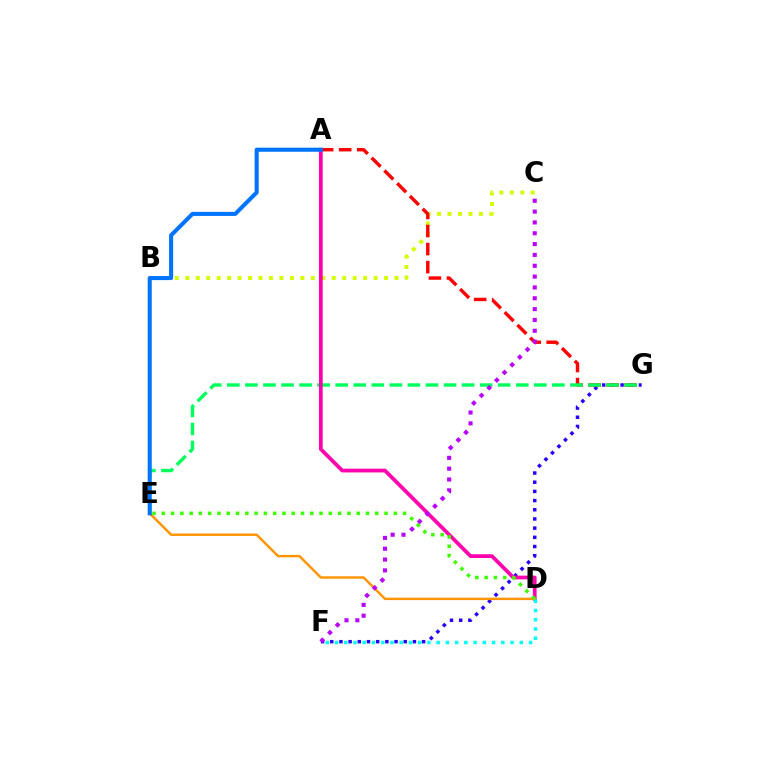{('B', 'C'): [{'color': '#d1ff00', 'line_style': 'dotted', 'thickness': 2.84}], ('F', 'G'): [{'color': '#2500ff', 'line_style': 'dotted', 'thickness': 2.5}], ('A', 'G'): [{'color': '#ff0000', 'line_style': 'dashed', 'thickness': 2.45}], ('E', 'G'): [{'color': '#00ff5c', 'line_style': 'dashed', 'thickness': 2.45}], ('A', 'D'): [{'color': '#ff00ac', 'line_style': 'solid', 'thickness': 2.69}], ('D', 'E'): [{'color': '#ff9400', 'line_style': 'solid', 'thickness': 1.74}, {'color': '#3dff00', 'line_style': 'dotted', 'thickness': 2.52}], ('D', 'F'): [{'color': '#00fff6', 'line_style': 'dotted', 'thickness': 2.51}], ('A', 'E'): [{'color': '#0074ff', 'line_style': 'solid', 'thickness': 2.93}], ('C', 'F'): [{'color': '#b900ff', 'line_style': 'dotted', 'thickness': 2.94}]}